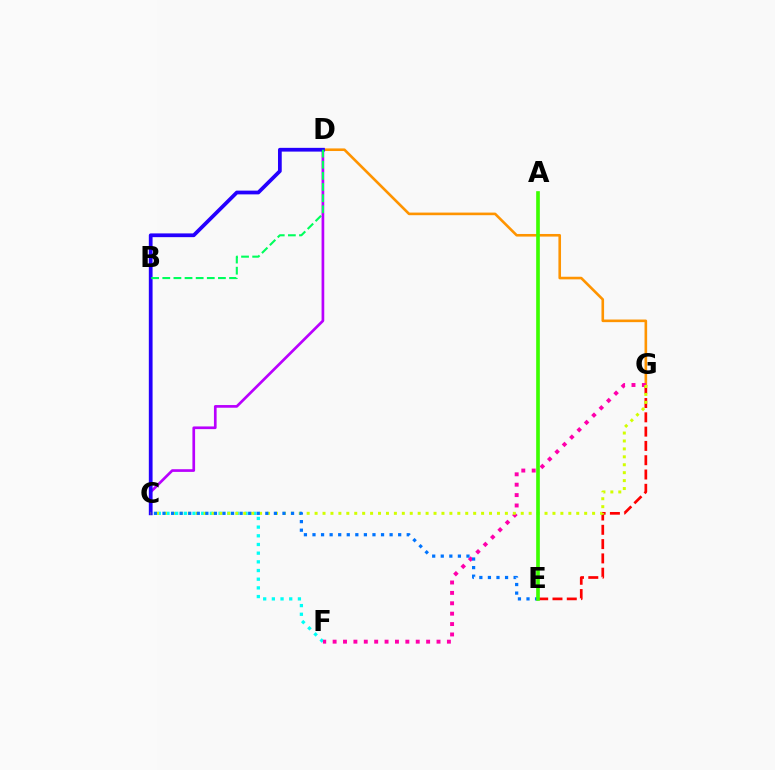{('C', 'F'): [{'color': '#00fff6', 'line_style': 'dotted', 'thickness': 2.36}], ('D', 'G'): [{'color': '#ff9400', 'line_style': 'solid', 'thickness': 1.88}], ('C', 'D'): [{'color': '#b900ff', 'line_style': 'solid', 'thickness': 1.93}, {'color': '#2500ff', 'line_style': 'solid', 'thickness': 2.7}], ('E', 'G'): [{'color': '#ff0000', 'line_style': 'dashed', 'thickness': 1.94}], ('F', 'G'): [{'color': '#ff00ac', 'line_style': 'dotted', 'thickness': 2.82}], ('B', 'D'): [{'color': '#00ff5c', 'line_style': 'dashed', 'thickness': 1.51}], ('C', 'G'): [{'color': '#d1ff00', 'line_style': 'dotted', 'thickness': 2.15}], ('C', 'E'): [{'color': '#0074ff', 'line_style': 'dotted', 'thickness': 2.33}], ('A', 'E'): [{'color': '#3dff00', 'line_style': 'solid', 'thickness': 2.63}]}